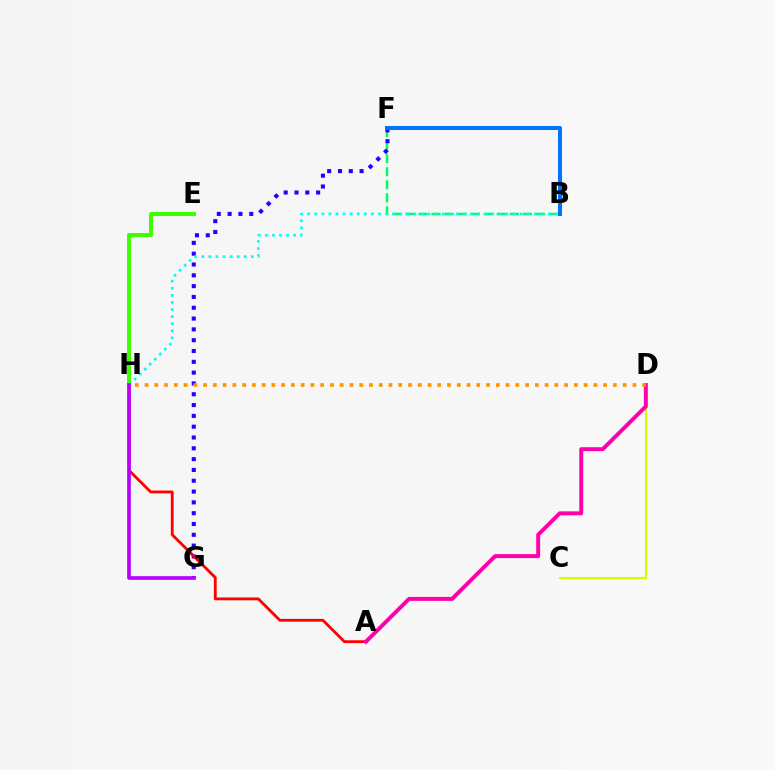{('B', 'F'): [{'color': '#00ff5c', 'line_style': 'dashed', 'thickness': 1.77}, {'color': '#0074ff', 'line_style': 'solid', 'thickness': 2.89}], ('E', 'H'): [{'color': '#3dff00', 'line_style': 'solid', 'thickness': 2.88}], ('F', 'G'): [{'color': '#2500ff', 'line_style': 'dotted', 'thickness': 2.94}], ('C', 'D'): [{'color': '#d1ff00', 'line_style': 'solid', 'thickness': 1.55}], ('A', 'H'): [{'color': '#ff0000', 'line_style': 'solid', 'thickness': 2.03}], ('B', 'H'): [{'color': '#00fff6', 'line_style': 'dotted', 'thickness': 1.92}], ('G', 'H'): [{'color': '#b900ff', 'line_style': 'solid', 'thickness': 2.64}], ('A', 'D'): [{'color': '#ff00ac', 'line_style': 'solid', 'thickness': 2.85}], ('D', 'H'): [{'color': '#ff9400', 'line_style': 'dotted', 'thickness': 2.65}]}